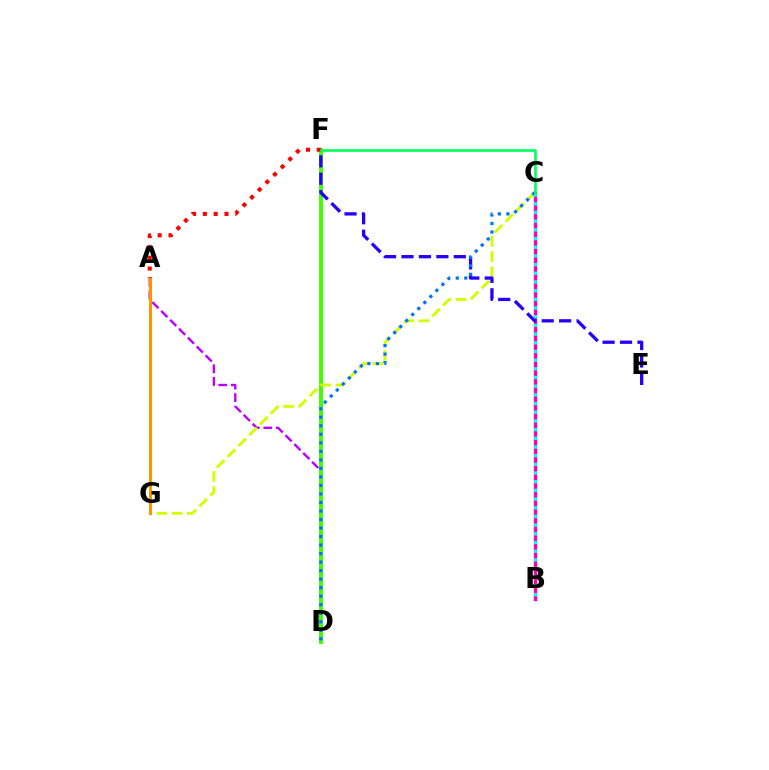{('A', 'D'): [{'color': '#b900ff', 'line_style': 'dashed', 'thickness': 1.7}], ('D', 'F'): [{'color': '#3dff00', 'line_style': 'solid', 'thickness': 2.83}], ('C', 'G'): [{'color': '#d1ff00', 'line_style': 'dashed', 'thickness': 2.08}], ('B', 'C'): [{'color': '#ff00ac', 'line_style': 'solid', 'thickness': 2.38}, {'color': '#00fff6', 'line_style': 'dotted', 'thickness': 2.36}], ('A', 'G'): [{'color': '#ff9400', 'line_style': 'solid', 'thickness': 2.2}], ('E', 'F'): [{'color': '#2500ff', 'line_style': 'dashed', 'thickness': 2.37}], ('C', 'D'): [{'color': '#0074ff', 'line_style': 'dotted', 'thickness': 2.32}], ('A', 'F'): [{'color': '#ff0000', 'line_style': 'dotted', 'thickness': 2.94}], ('C', 'F'): [{'color': '#00ff5c', 'line_style': 'solid', 'thickness': 1.88}]}